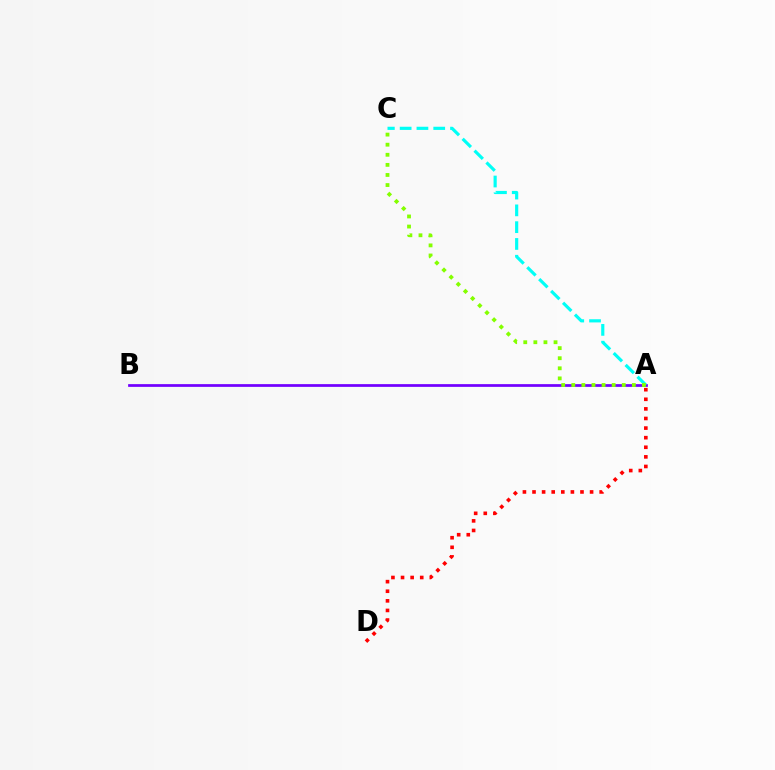{('A', 'B'): [{'color': '#7200ff', 'line_style': 'solid', 'thickness': 1.97}], ('A', 'C'): [{'color': '#00fff6', 'line_style': 'dashed', 'thickness': 2.28}, {'color': '#84ff00', 'line_style': 'dotted', 'thickness': 2.74}], ('A', 'D'): [{'color': '#ff0000', 'line_style': 'dotted', 'thickness': 2.61}]}